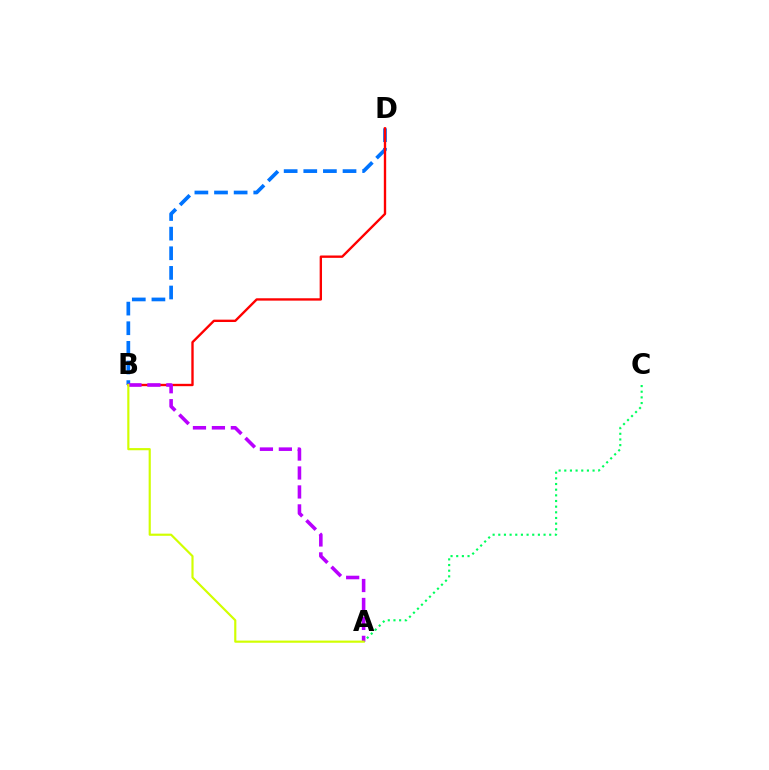{('B', 'D'): [{'color': '#0074ff', 'line_style': 'dashed', 'thickness': 2.67}, {'color': '#ff0000', 'line_style': 'solid', 'thickness': 1.7}], ('A', 'C'): [{'color': '#00ff5c', 'line_style': 'dotted', 'thickness': 1.54}], ('A', 'B'): [{'color': '#b900ff', 'line_style': 'dashed', 'thickness': 2.57}, {'color': '#d1ff00', 'line_style': 'solid', 'thickness': 1.56}]}